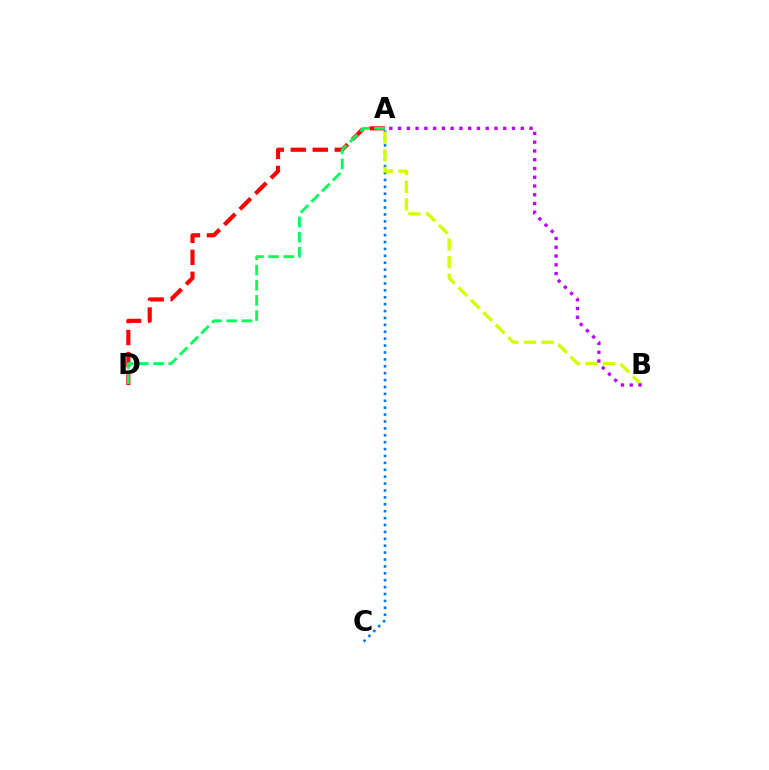{('A', 'C'): [{'color': '#0074ff', 'line_style': 'dotted', 'thickness': 1.88}], ('A', 'D'): [{'color': '#ff0000', 'line_style': 'dashed', 'thickness': 2.99}, {'color': '#00ff5c', 'line_style': 'dashed', 'thickness': 2.06}], ('A', 'B'): [{'color': '#d1ff00', 'line_style': 'dashed', 'thickness': 2.39}, {'color': '#b900ff', 'line_style': 'dotted', 'thickness': 2.38}]}